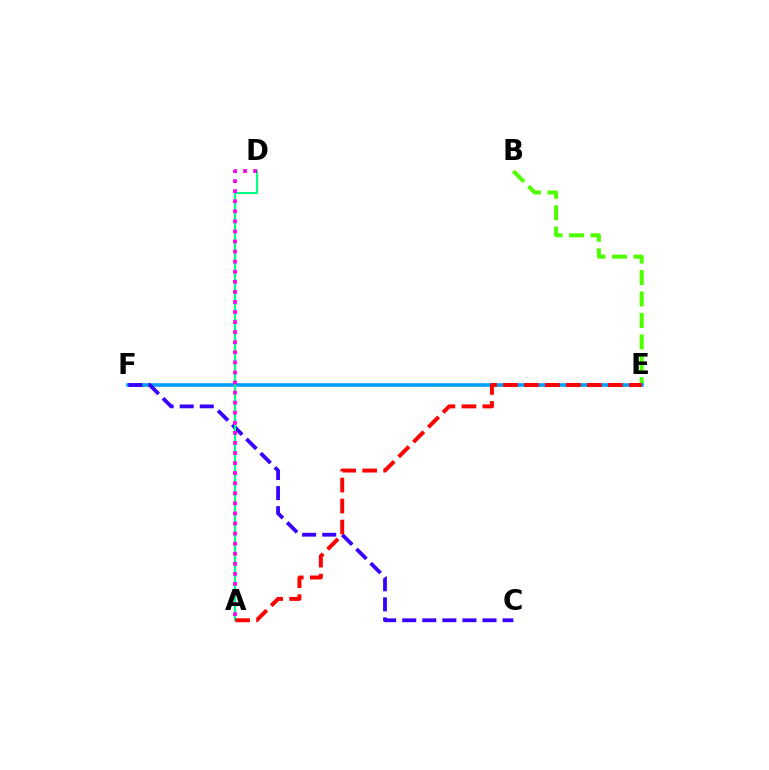{('B', 'E'): [{'color': '#4fff00', 'line_style': 'dashed', 'thickness': 2.92}], ('E', 'F'): [{'color': '#ffd500', 'line_style': 'dotted', 'thickness': 2.25}, {'color': '#009eff', 'line_style': 'solid', 'thickness': 2.57}], ('C', 'F'): [{'color': '#3700ff', 'line_style': 'dashed', 'thickness': 2.73}], ('A', 'D'): [{'color': '#00ff86', 'line_style': 'solid', 'thickness': 1.53}, {'color': '#ff00ed', 'line_style': 'dotted', 'thickness': 2.74}], ('A', 'E'): [{'color': '#ff0000', 'line_style': 'dashed', 'thickness': 2.85}]}